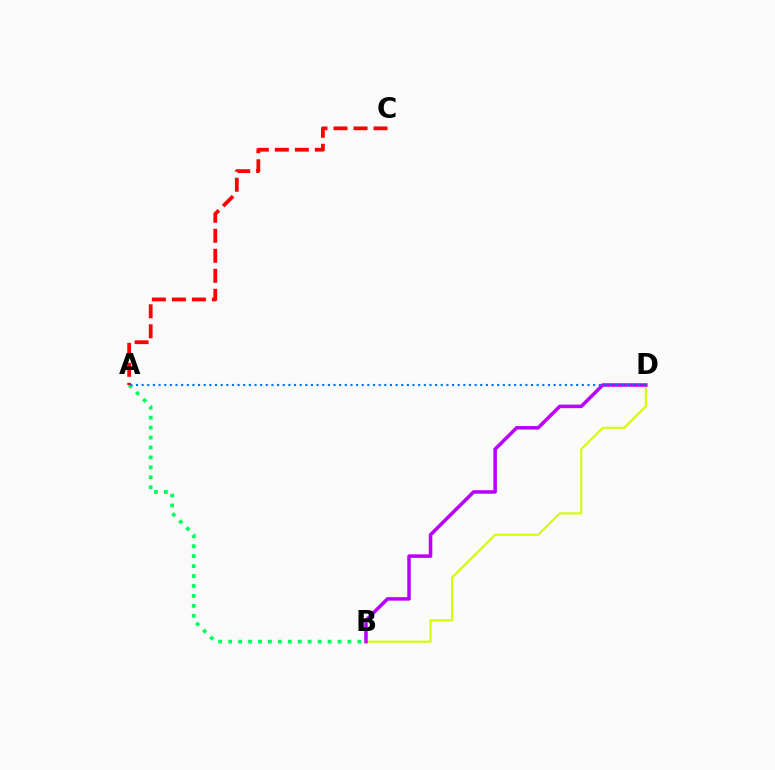{('A', 'B'): [{'color': '#00ff5c', 'line_style': 'dotted', 'thickness': 2.7}], ('B', 'D'): [{'color': '#d1ff00', 'line_style': 'solid', 'thickness': 1.52}, {'color': '#b900ff', 'line_style': 'solid', 'thickness': 2.53}], ('A', 'C'): [{'color': '#ff0000', 'line_style': 'dashed', 'thickness': 2.72}], ('A', 'D'): [{'color': '#0074ff', 'line_style': 'dotted', 'thickness': 1.53}]}